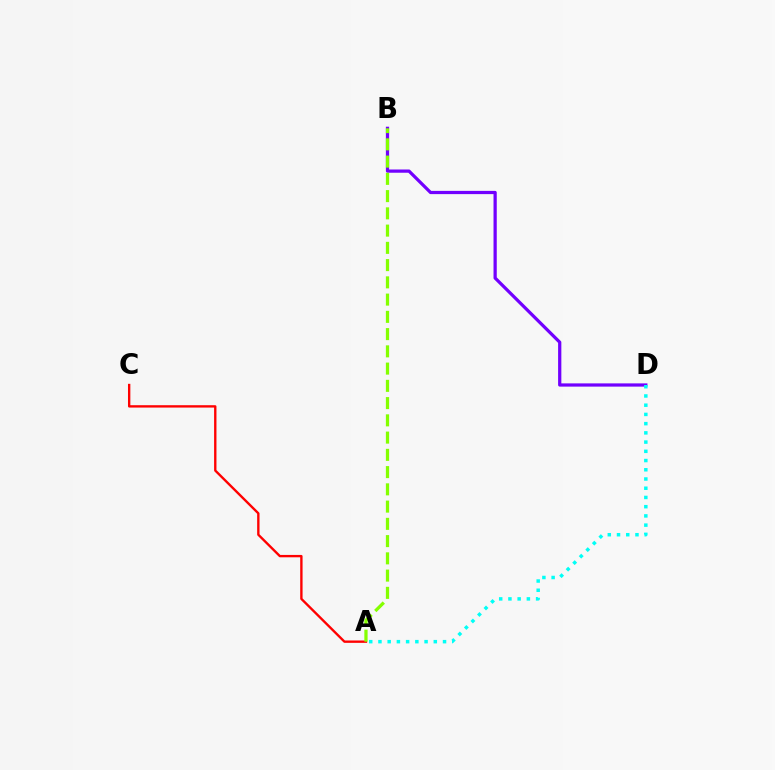{('B', 'D'): [{'color': '#7200ff', 'line_style': 'solid', 'thickness': 2.33}], ('A', 'C'): [{'color': '#ff0000', 'line_style': 'solid', 'thickness': 1.7}], ('A', 'B'): [{'color': '#84ff00', 'line_style': 'dashed', 'thickness': 2.34}], ('A', 'D'): [{'color': '#00fff6', 'line_style': 'dotted', 'thickness': 2.51}]}